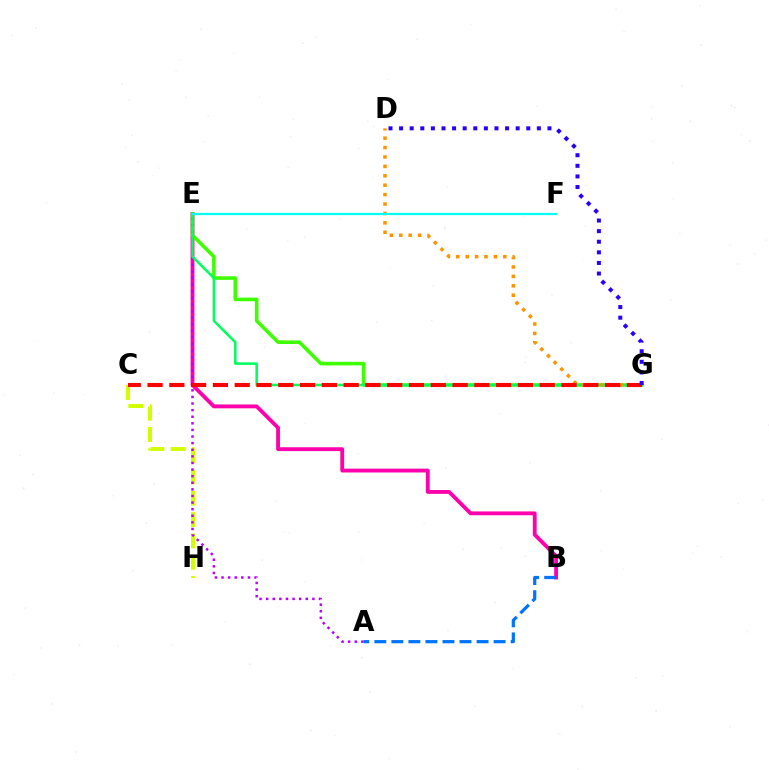{('B', 'E'): [{'color': '#ff00ac', 'line_style': 'solid', 'thickness': 2.76}], ('C', 'H'): [{'color': '#d1ff00', 'line_style': 'dashed', 'thickness': 2.9}], ('A', 'B'): [{'color': '#0074ff', 'line_style': 'dashed', 'thickness': 2.31}], ('E', 'G'): [{'color': '#3dff00', 'line_style': 'solid', 'thickness': 2.58}, {'color': '#00ff5c', 'line_style': 'solid', 'thickness': 1.82}], ('A', 'E'): [{'color': '#b900ff', 'line_style': 'dotted', 'thickness': 1.79}], ('D', 'G'): [{'color': '#ff9400', 'line_style': 'dotted', 'thickness': 2.56}, {'color': '#2500ff', 'line_style': 'dotted', 'thickness': 2.88}], ('C', 'G'): [{'color': '#ff0000', 'line_style': 'dashed', 'thickness': 2.96}], ('E', 'F'): [{'color': '#00fff6', 'line_style': 'solid', 'thickness': 1.6}]}